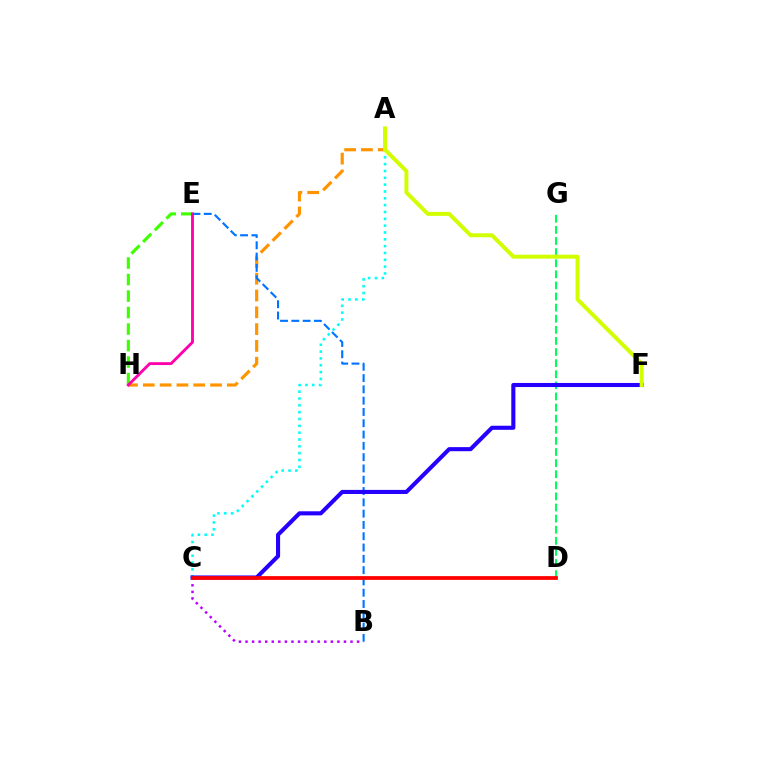{('A', 'H'): [{'color': '#ff9400', 'line_style': 'dashed', 'thickness': 2.28}], ('B', 'C'): [{'color': '#b900ff', 'line_style': 'dotted', 'thickness': 1.78}], ('D', 'G'): [{'color': '#00ff5c', 'line_style': 'dashed', 'thickness': 1.51}], ('E', 'H'): [{'color': '#3dff00', 'line_style': 'dashed', 'thickness': 2.24}, {'color': '#ff00ac', 'line_style': 'solid', 'thickness': 2.06}], ('B', 'E'): [{'color': '#0074ff', 'line_style': 'dashed', 'thickness': 1.53}], ('A', 'C'): [{'color': '#00fff6', 'line_style': 'dotted', 'thickness': 1.86}], ('C', 'F'): [{'color': '#2500ff', 'line_style': 'solid', 'thickness': 2.94}], ('A', 'F'): [{'color': '#d1ff00', 'line_style': 'solid', 'thickness': 2.85}], ('C', 'D'): [{'color': '#ff0000', 'line_style': 'solid', 'thickness': 2.71}]}